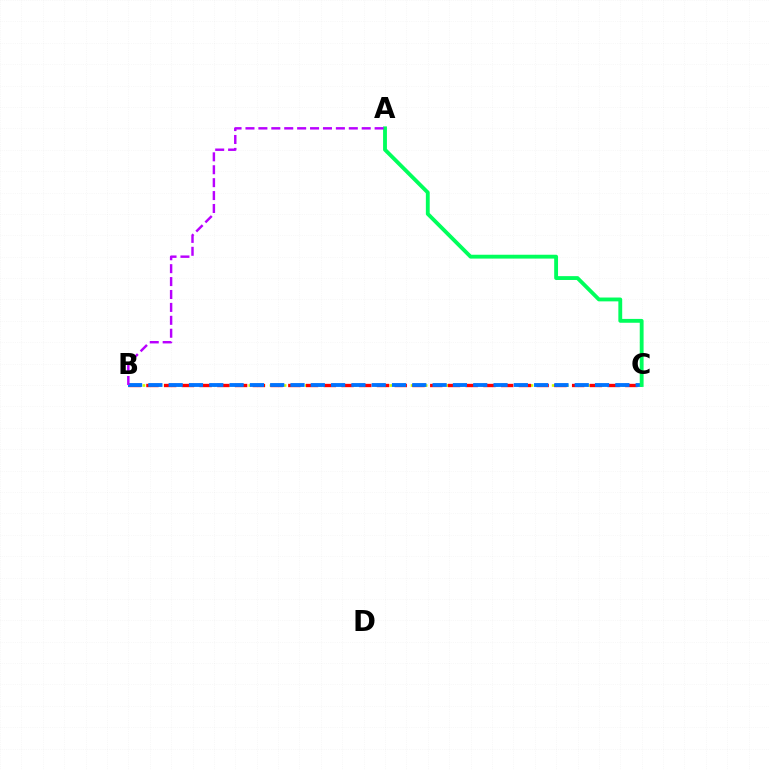{('B', 'C'): [{'color': '#d1ff00', 'line_style': 'dotted', 'thickness': 1.92}, {'color': '#ff0000', 'line_style': 'dashed', 'thickness': 2.41}, {'color': '#0074ff', 'line_style': 'dashed', 'thickness': 2.76}], ('A', 'C'): [{'color': '#00ff5c', 'line_style': 'solid', 'thickness': 2.77}], ('A', 'B'): [{'color': '#b900ff', 'line_style': 'dashed', 'thickness': 1.75}]}